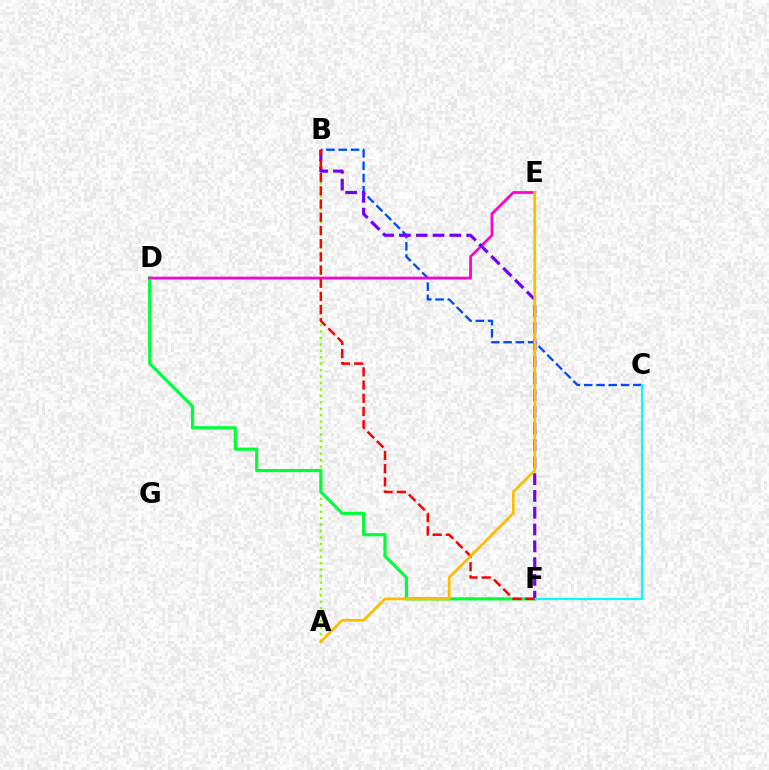{('A', 'B'): [{'color': '#84ff00', 'line_style': 'dotted', 'thickness': 1.75}], ('B', 'C'): [{'color': '#004bff', 'line_style': 'dashed', 'thickness': 1.67}], ('D', 'F'): [{'color': '#00ff39', 'line_style': 'solid', 'thickness': 2.28}], ('D', 'E'): [{'color': '#ff00cf', 'line_style': 'solid', 'thickness': 1.97}], ('B', 'F'): [{'color': '#7200ff', 'line_style': 'dashed', 'thickness': 2.28}, {'color': '#ff0000', 'line_style': 'dashed', 'thickness': 1.79}], ('C', 'F'): [{'color': '#00fff6', 'line_style': 'solid', 'thickness': 1.55}], ('A', 'E'): [{'color': '#ffbd00', 'line_style': 'solid', 'thickness': 1.98}]}